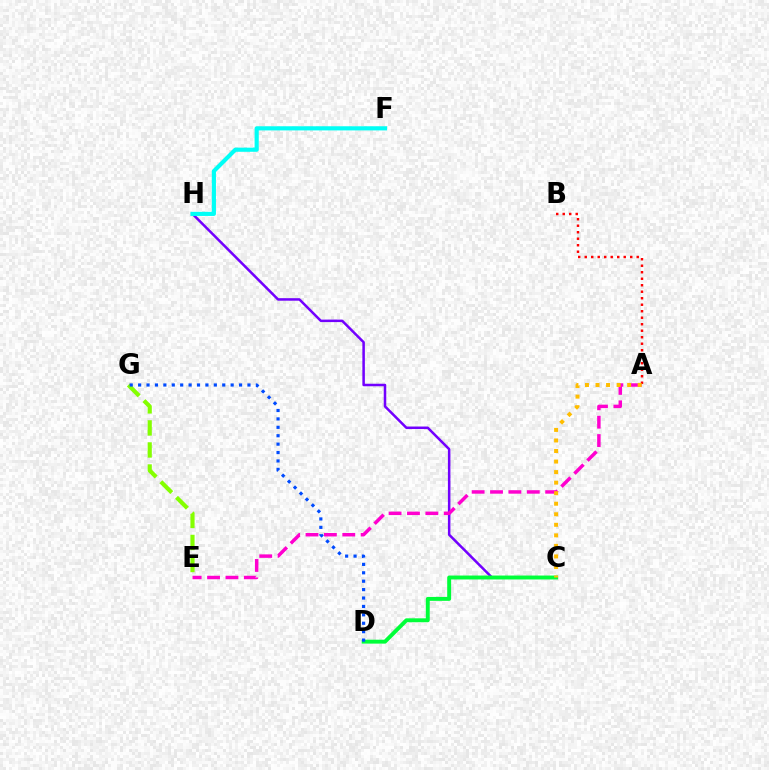{('C', 'H'): [{'color': '#7200ff', 'line_style': 'solid', 'thickness': 1.81}], ('A', 'E'): [{'color': '#ff00cf', 'line_style': 'dashed', 'thickness': 2.5}], ('C', 'D'): [{'color': '#00ff39', 'line_style': 'solid', 'thickness': 2.83}], ('E', 'G'): [{'color': '#84ff00', 'line_style': 'dashed', 'thickness': 2.99}], ('A', 'B'): [{'color': '#ff0000', 'line_style': 'dotted', 'thickness': 1.77}], ('D', 'G'): [{'color': '#004bff', 'line_style': 'dotted', 'thickness': 2.29}], ('F', 'H'): [{'color': '#00fff6', 'line_style': 'solid', 'thickness': 2.98}], ('A', 'C'): [{'color': '#ffbd00', 'line_style': 'dotted', 'thickness': 2.86}]}